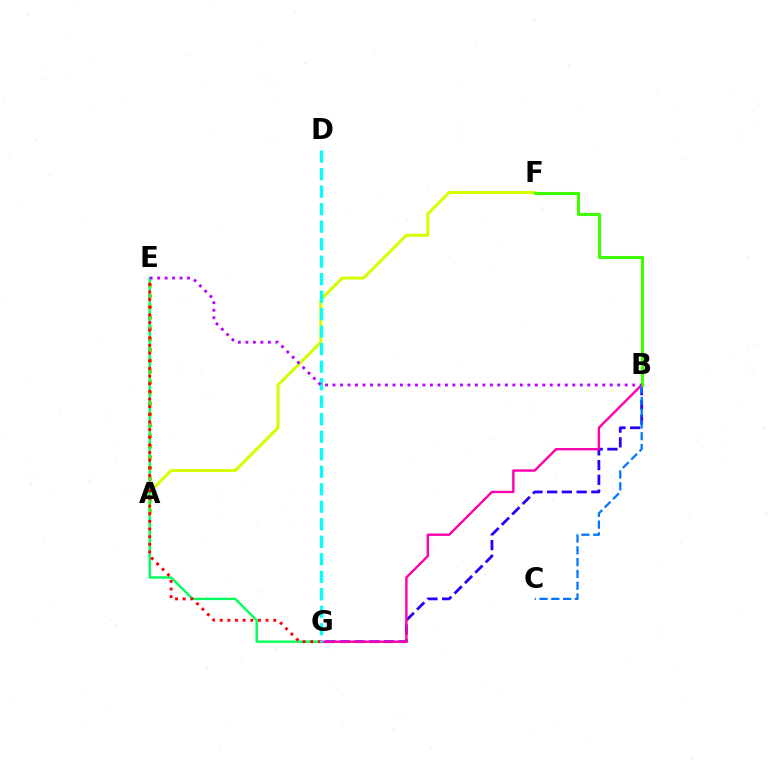{('B', 'G'): [{'color': '#2500ff', 'line_style': 'dashed', 'thickness': 2.0}, {'color': '#ff00ac', 'line_style': 'solid', 'thickness': 1.73}], ('A', 'E'): [{'color': '#ff9400', 'line_style': 'dotted', 'thickness': 2.92}], ('A', 'F'): [{'color': '#d1ff00', 'line_style': 'solid', 'thickness': 2.18}], ('E', 'G'): [{'color': '#00ff5c', 'line_style': 'solid', 'thickness': 1.73}, {'color': '#ff0000', 'line_style': 'dotted', 'thickness': 2.08}], ('B', 'C'): [{'color': '#0074ff', 'line_style': 'dashed', 'thickness': 1.6}], ('D', 'G'): [{'color': '#00fff6', 'line_style': 'dashed', 'thickness': 2.38}], ('B', 'F'): [{'color': '#3dff00', 'line_style': 'solid', 'thickness': 2.21}], ('B', 'E'): [{'color': '#b900ff', 'line_style': 'dotted', 'thickness': 2.04}]}